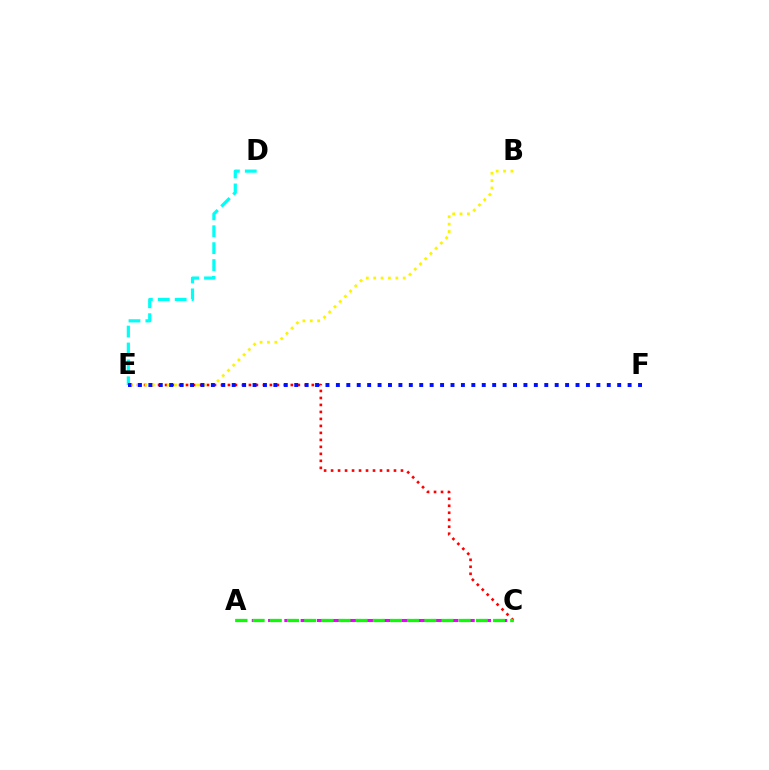{('C', 'E'): [{'color': '#ff0000', 'line_style': 'dotted', 'thickness': 1.9}], ('D', 'E'): [{'color': '#00fff6', 'line_style': 'dashed', 'thickness': 2.3}], ('B', 'E'): [{'color': '#fcf500', 'line_style': 'dotted', 'thickness': 2.0}], ('E', 'F'): [{'color': '#0010ff', 'line_style': 'dotted', 'thickness': 2.83}], ('A', 'C'): [{'color': '#ee00ff', 'line_style': 'dashed', 'thickness': 2.21}, {'color': '#08ff00', 'line_style': 'dashed', 'thickness': 2.33}]}